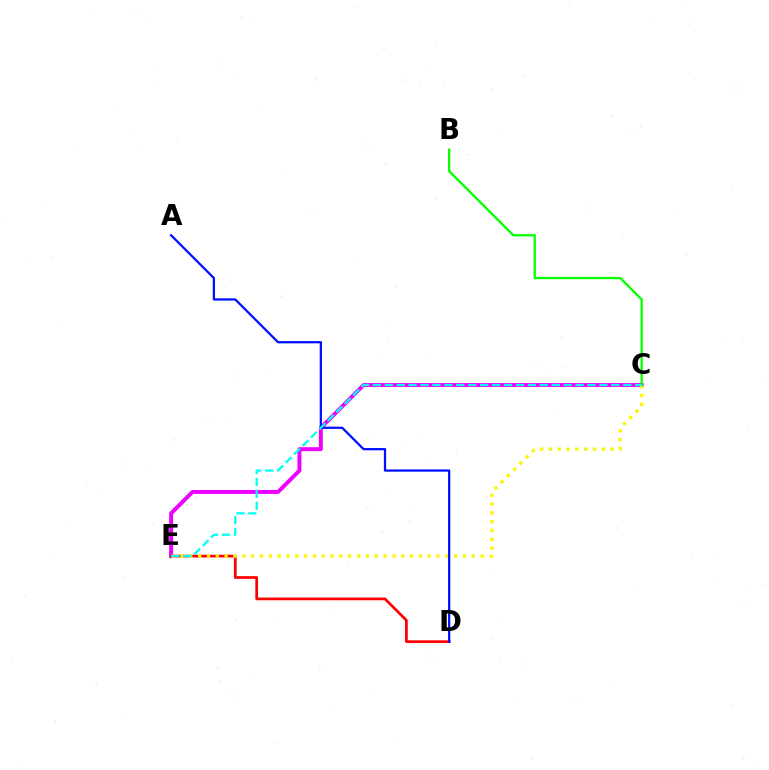{('C', 'E'): [{'color': '#ee00ff', 'line_style': 'solid', 'thickness': 2.84}, {'color': '#fcf500', 'line_style': 'dotted', 'thickness': 2.4}, {'color': '#00fff6', 'line_style': 'dashed', 'thickness': 1.62}], ('D', 'E'): [{'color': '#ff0000', 'line_style': 'solid', 'thickness': 1.96}], ('B', 'C'): [{'color': '#08ff00', 'line_style': 'solid', 'thickness': 1.66}], ('A', 'D'): [{'color': '#0010ff', 'line_style': 'solid', 'thickness': 1.63}]}